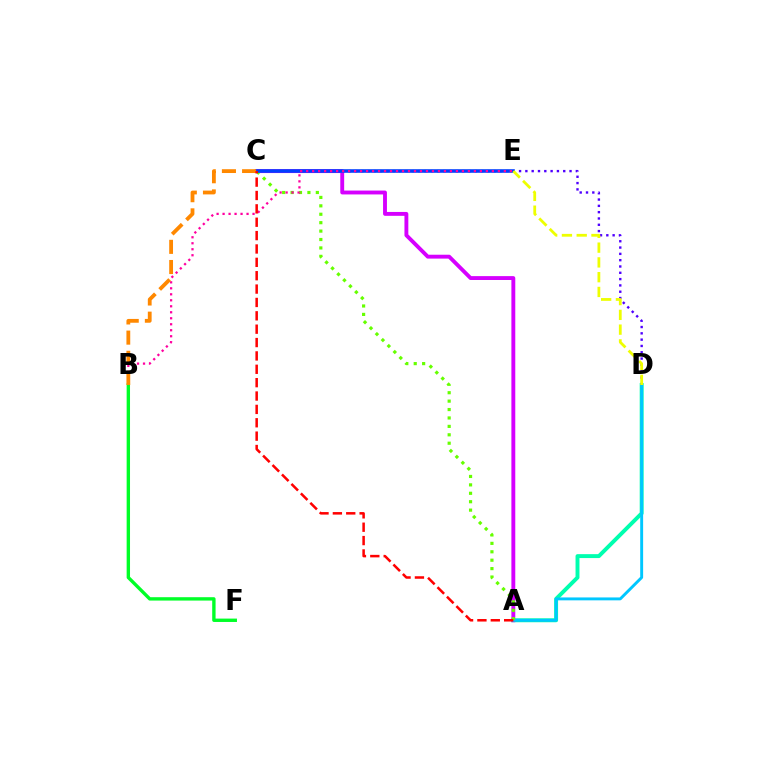{('A', 'D'): [{'color': '#00ffaf', 'line_style': 'solid', 'thickness': 2.82}, {'color': '#00c7ff', 'line_style': 'solid', 'thickness': 2.1}], ('C', 'D'): [{'color': '#4f00ff', 'line_style': 'dotted', 'thickness': 1.71}], ('A', 'C'): [{'color': '#d600ff', 'line_style': 'solid', 'thickness': 2.79}, {'color': '#66ff00', 'line_style': 'dotted', 'thickness': 2.29}, {'color': '#ff0000', 'line_style': 'dashed', 'thickness': 1.82}], ('B', 'F'): [{'color': '#00ff27', 'line_style': 'solid', 'thickness': 2.43}], ('C', 'E'): [{'color': '#003fff', 'line_style': 'solid', 'thickness': 2.56}], ('D', 'E'): [{'color': '#eeff00', 'line_style': 'dashed', 'thickness': 2.01}], ('B', 'E'): [{'color': '#ff00a0', 'line_style': 'dotted', 'thickness': 1.63}], ('B', 'C'): [{'color': '#ff8800', 'line_style': 'dashed', 'thickness': 2.74}]}